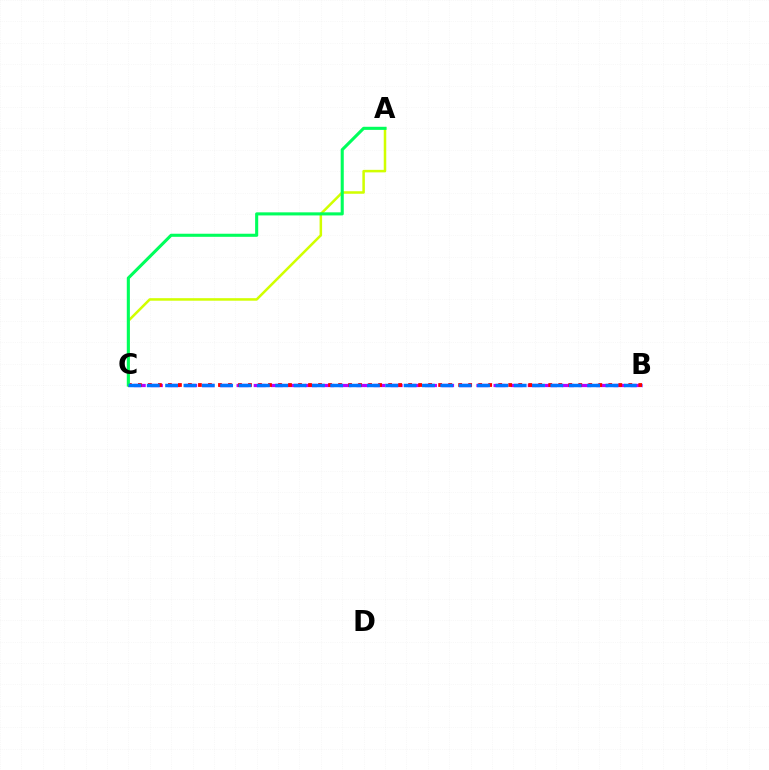{('B', 'C'): [{'color': '#b900ff', 'line_style': 'dashed', 'thickness': 2.33}, {'color': '#ff0000', 'line_style': 'dotted', 'thickness': 2.72}, {'color': '#0074ff', 'line_style': 'dashed', 'thickness': 2.49}], ('A', 'C'): [{'color': '#d1ff00', 'line_style': 'solid', 'thickness': 1.82}, {'color': '#00ff5c', 'line_style': 'solid', 'thickness': 2.22}]}